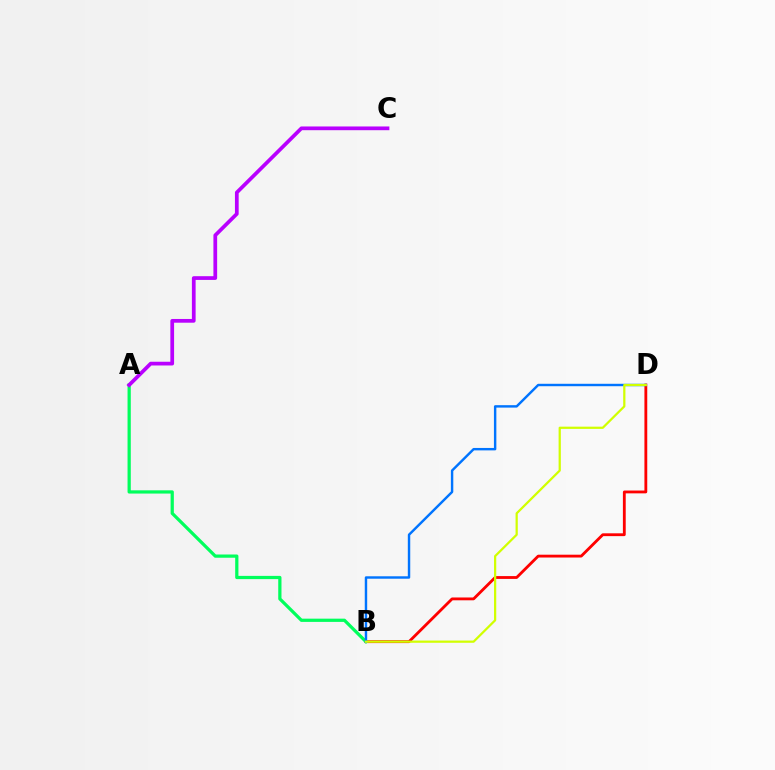{('B', 'D'): [{'color': '#ff0000', 'line_style': 'solid', 'thickness': 2.03}, {'color': '#0074ff', 'line_style': 'solid', 'thickness': 1.75}, {'color': '#d1ff00', 'line_style': 'solid', 'thickness': 1.61}], ('A', 'B'): [{'color': '#00ff5c', 'line_style': 'solid', 'thickness': 2.33}], ('A', 'C'): [{'color': '#b900ff', 'line_style': 'solid', 'thickness': 2.68}]}